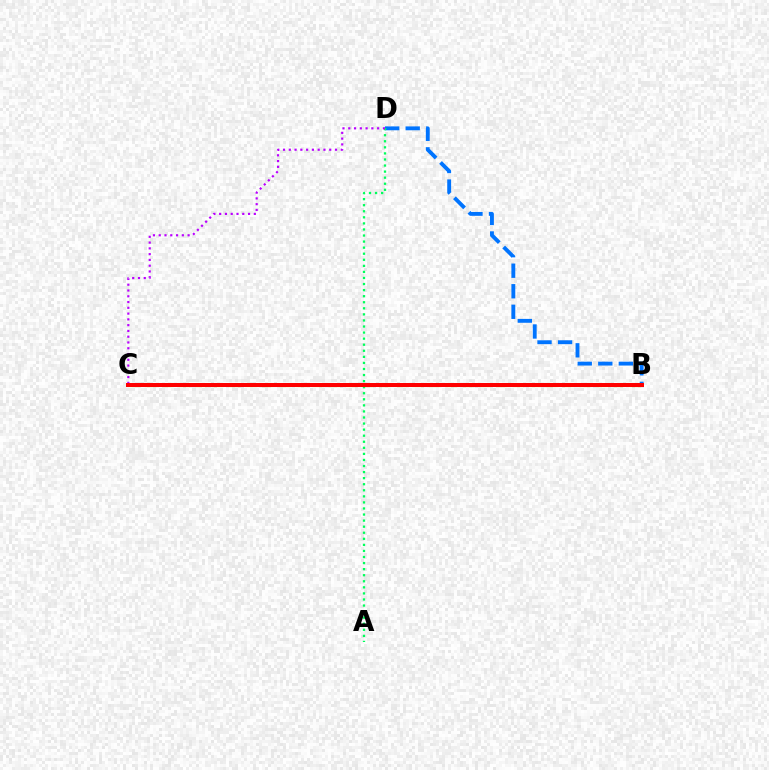{('B', 'D'): [{'color': '#0074ff', 'line_style': 'dashed', 'thickness': 2.79}], ('A', 'D'): [{'color': '#00ff5c', 'line_style': 'dotted', 'thickness': 1.65}], ('C', 'D'): [{'color': '#b900ff', 'line_style': 'dotted', 'thickness': 1.57}], ('B', 'C'): [{'color': '#d1ff00', 'line_style': 'dashed', 'thickness': 2.27}, {'color': '#ff0000', 'line_style': 'solid', 'thickness': 2.87}]}